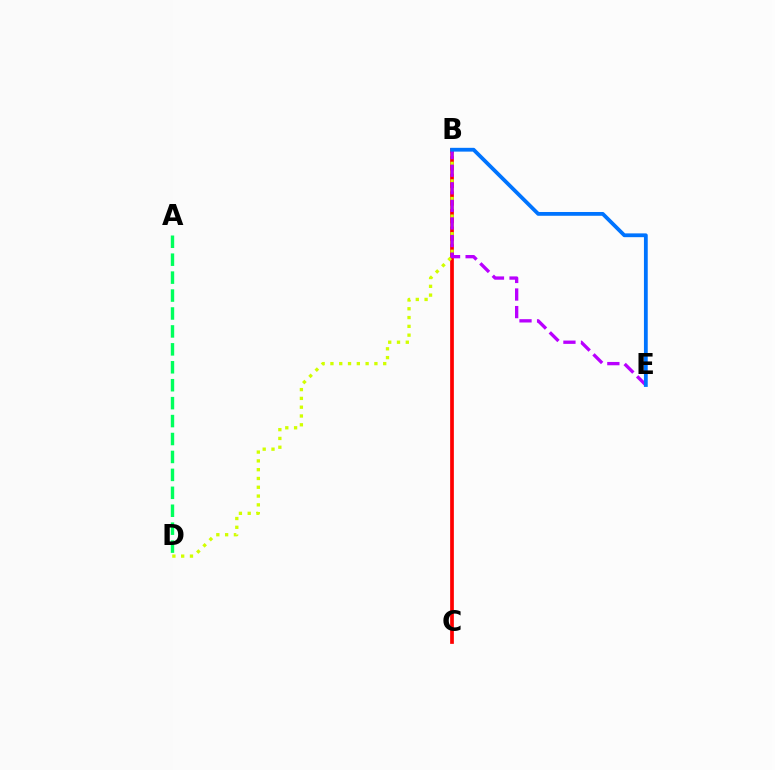{('B', 'C'): [{'color': '#ff0000', 'line_style': 'solid', 'thickness': 2.68}], ('A', 'D'): [{'color': '#00ff5c', 'line_style': 'dashed', 'thickness': 2.44}], ('B', 'D'): [{'color': '#d1ff00', 'line_style': 'dotted', 'thickness': 2.39}], ('B', 'E'): [{'color': '#b900ff', 'line_style': 'dashed', 'thickness': 2.39}, {'color': '#0074ff', 'line_style': 'solid', 'thickness': 2.73}]}